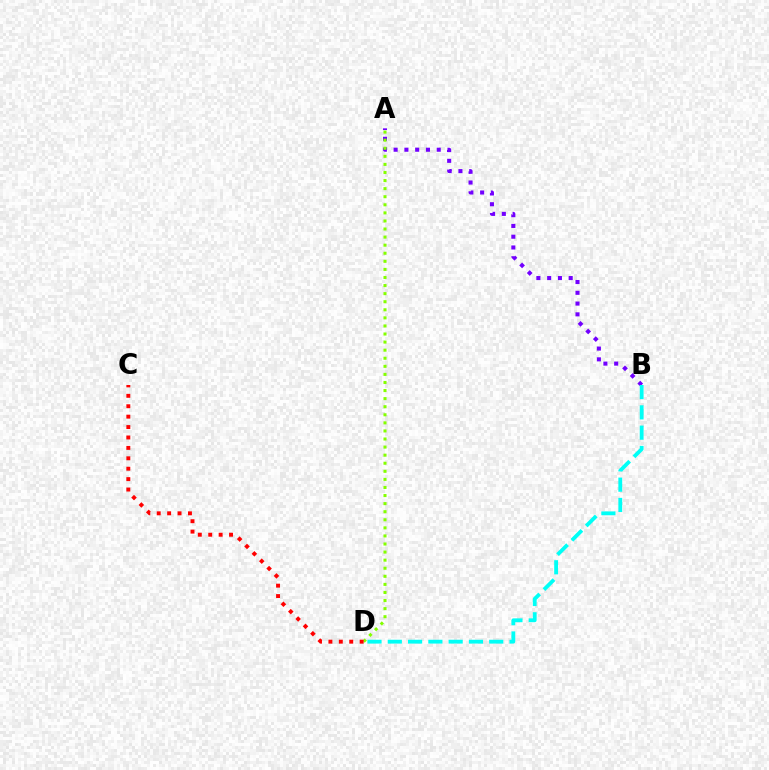{('A', 'B'): [{'color': '#7200ff', 'line_style': 'dotted', 'thickness': 2.93}], ('A', 'D'): [{'color': '#84ff00', 'line_style': 'dotted', 'thickness': 2.19}], ('B', 'D'): [{'color': '#00fff6', 'line_style': 'dashed', 'thickness': 2.76}], ('C', 'D'): [{'color': '#ff0000', 'line_style': 'dotted', 'thickness': 2.83}]}